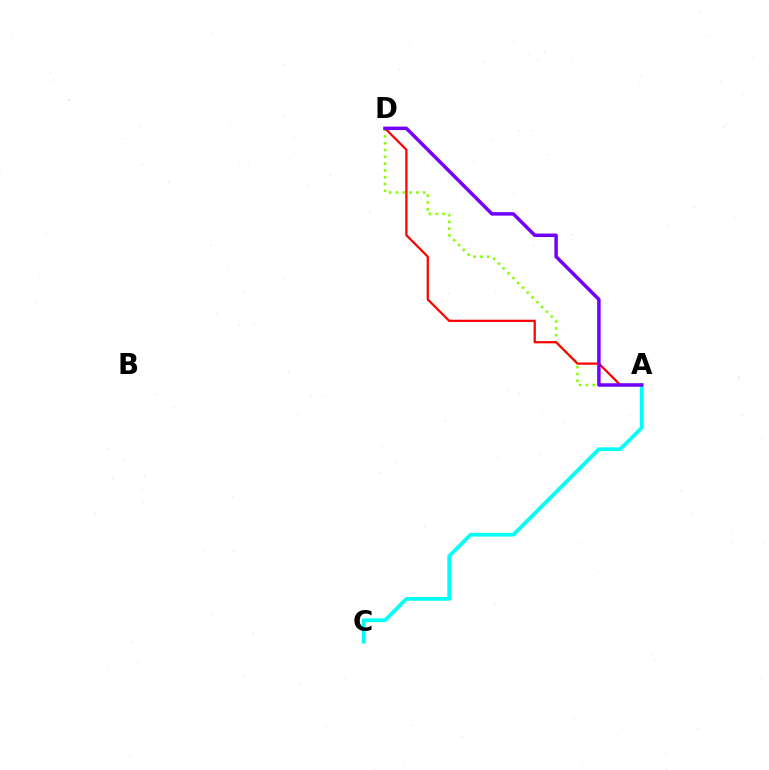{('A', 'D'): [{'color': '#84ff00', 'line_style': 'dotted', 'thickness': 1.85}, {'color': '#ff0000', 'line_style': 'solid', 'thickness': 1.61}, {'color': '#7200ff', 'line_style': 'solid', 'thickness': 2.5}], ('A', 'C'): [{'color': '#00fff6', 'line_style': 'solid', 'thickness': 2.67}]}